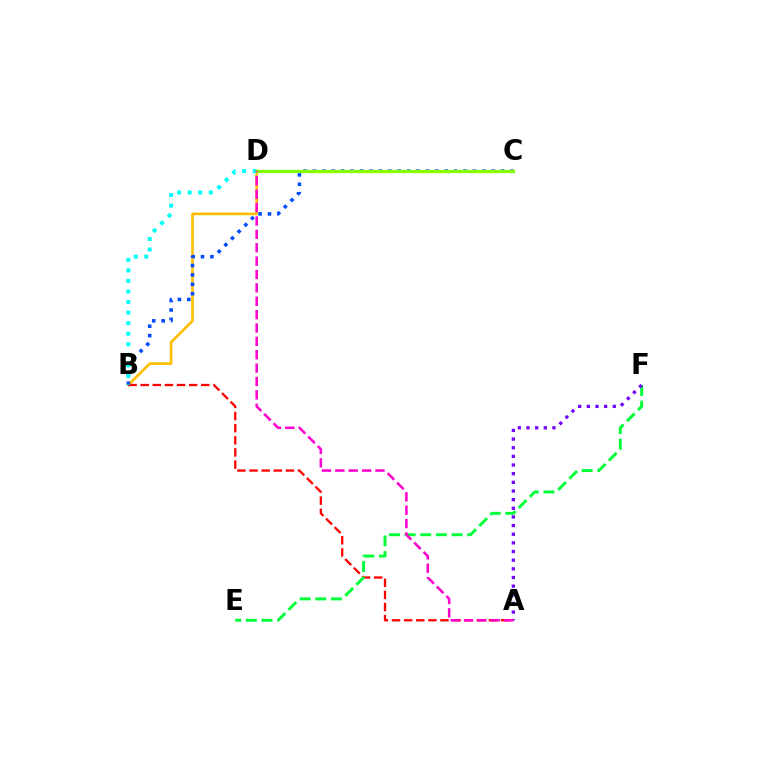{('B', 'D'): [{'color': '#ffbd00', 'line_style': 'solid', 'thickness': 1.9}, {'color': '#00fff6', 'line_style': 'dotted', 'thickness': 2.87}], ('A', 'B'): [{'color': '#ff0000', 'line_style': 'dashed', 'thickness': 1.65}], ('B', 'C'): [{'color': '#004bff', 'line_style': 'dotted', 'thickness': 2.56}], ('E', 'F'): [{'color': '#00ff39', 'line_style': 'dashed', 'thickness': 2.13}], ('A', 'F'): [{'color': '#7200ff', 'line_style': 'dotted', 'thickness': 2.35}], ('C', 'D'): [{'color': '#84ff00', 'line_style': 'solid', 'thickness': 2.31}], ('A', 'D'): [{'color': '#ff00cf', 'line_style': 'dashed', 'thickness': 1.82}]}